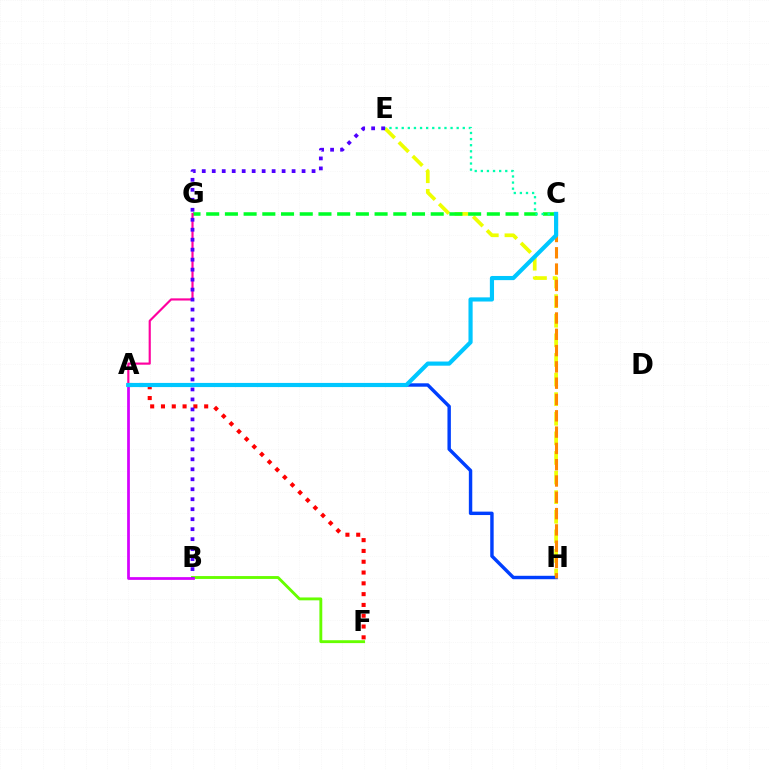{('E', 'H'): [{'color': '#eeff00', 'line_style': 'dashed', 'thickness': 2.66}], ('C', 'G'): [{'color': '#00ff27', 'line_style': 'dashed', 'thickness': 2.54}], ('A', 'G'): [{'color': '#ff00a0', 'line_style': 'solid', 'thickness': 1.56}], ('A', 'F'): [{'color': '#ff0000', 'line_style': 'dotted', 'thickness': 2.93}], ('B', 'F'): [{'color': '#66ff00', 'line_style': 'solid', 'thickness': 2.07}], ('A', 'H'): [{'color': '#003fff', 'line_style': 'solid', 'thickness': 2.46}], ('C', 'H'): [{'color': '#ff8800', 'line_style': 'dashed', 'thickness': 2.21}], ('C', 'E'): [{'color': '#00ffaf', 'line_style': 'dotted', 'thickness': 1.66}], ('A', 'B'): [{'color': '#d600ff', 'line_style': 'solid', 'thickness': 1.97}], ('B', 'E'): [{'color': '#4f00ff', 'line_style': 'dotted', 'thickness': 2.71}], ('A', 'C'): [{'color': '#00c7ff', 'line_style': 'solid', 'thickness': 2.99}]}